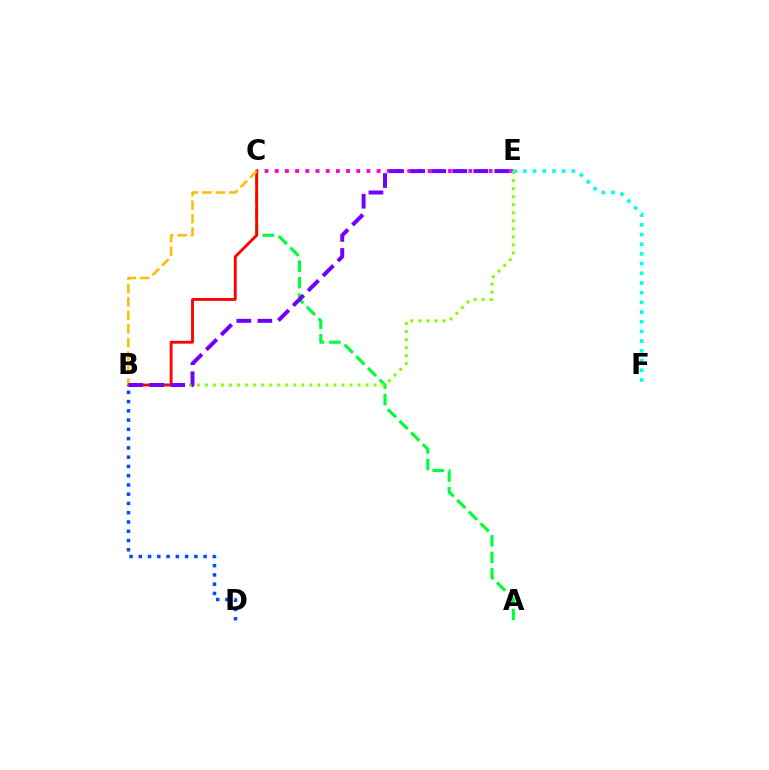{('C', 'E'): [{'color': '#ff00cf', 'line_style': 'dotted', 'thickness': 2.77}], ('A', 'C'): [{'color': '#00ff39', 'line_style': 'dashed', 'thickness': 2.24}], ('B', 'E'): [{'color': '#84ff00', 'line_style': 'dotted', 'thickness': 2.18}, {'color': '#7200ff', 'line_style': 'dashed', 'thickness': 2.86}], ('B', 'D'): [{'color': '#004bff', 'line_style': 'dotted', 'thickness': 2.52}], ('B', 'C'): [{'color': '#ff0000', 'line_style': 'solid', 'thickness': 2.05}, {'color': '#ffbd00', 'line_style': 'dashed', 'thickness': 1.83}], ('E', 'F'): [{'color': '#00fff6', 'line_style': 'dotted', 'thickness': 2.63}]}